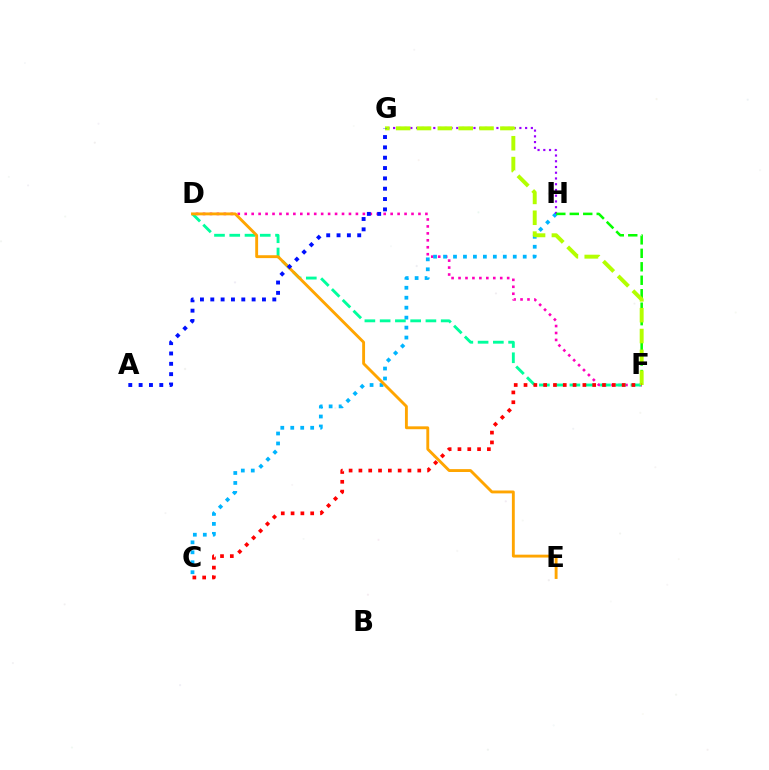{('D', 'F'): [{'color': '#ff00bd', 'line_style': 'dotted', 'thickness': 1.89}, {'color': '#00ff9d', 'line_style': 'dashed', 'thickness': 2.07}], ('C', 'H'): [{'color': '#00b5ff', 'line_style': 'dotted', 'thickness': 2.71}], ('G', 'H'): [{'color': '#9b00ff', 'line_style': 'dotted', 'thickness': 1.56}], ('F', 'H'): [{'color': '#08ff00', 'line_style': 'dashed', 'thickness': 1.83}], ('F', 'G'): [{'color': '#b3ff00', 'line_style': 'dashed', 'thickness': 2.83}], ('D', 'E'): [{'color': '#ffa500', 'line_style': 'solid', 'thickness': 2.07}], ('C', 'F'): [{'color': '#ff0000', 'line_style': 'dotted', 'thickness': 2.67}], ('A', 'G'): [{'color': '#0010ff', 'line_style': 'dotted', 'thickness': 2.81}]}